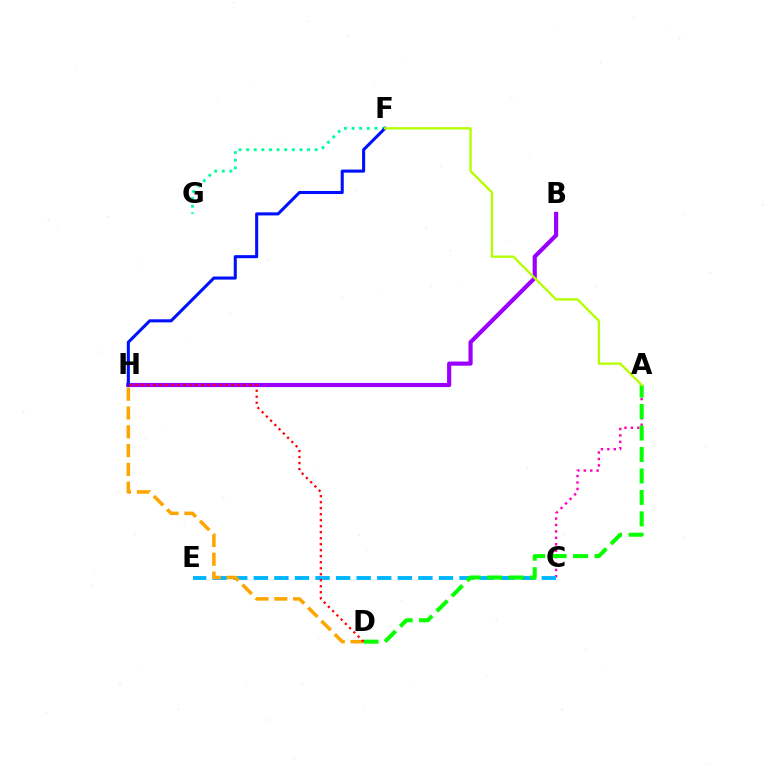{('B', 'H'): [{'color': '#9b00ff', 'line_style': 'solid', 'thickness': 3.0}], ('A', 'C'): [{'color': '#ff00bd', 'line_style': 'dotted', 'thickness': 1.74}], ('F', 'G'): [{'color': '#00ff9d', 'line_style': 'dotted', 'thickness': 2.07}], ('C', 'E'): [{'color': '#00b5ff', 'line_style': 'dashed', 'thickness': 2.79}], ('F', 'H'): [{'color': '#0010ff', 'line_style': 'solid', 'thickness': 2.21}], ('D', 'H'): [{'color': '#ffa500', 'line_style': 'dashed', 'thickness': 2.55}, {'color': '#ff0000', 'line_style': 'dotted', 'thickness': 1.63}], ('A', 'D'): [{'color': '#08ff00', 'line_style': 'dashed', 'thickness': 2.91}], ('A', 'F'): [{'color': '#b3ff00', 'line_style': 'solid', 'thickness': 1.69}]}